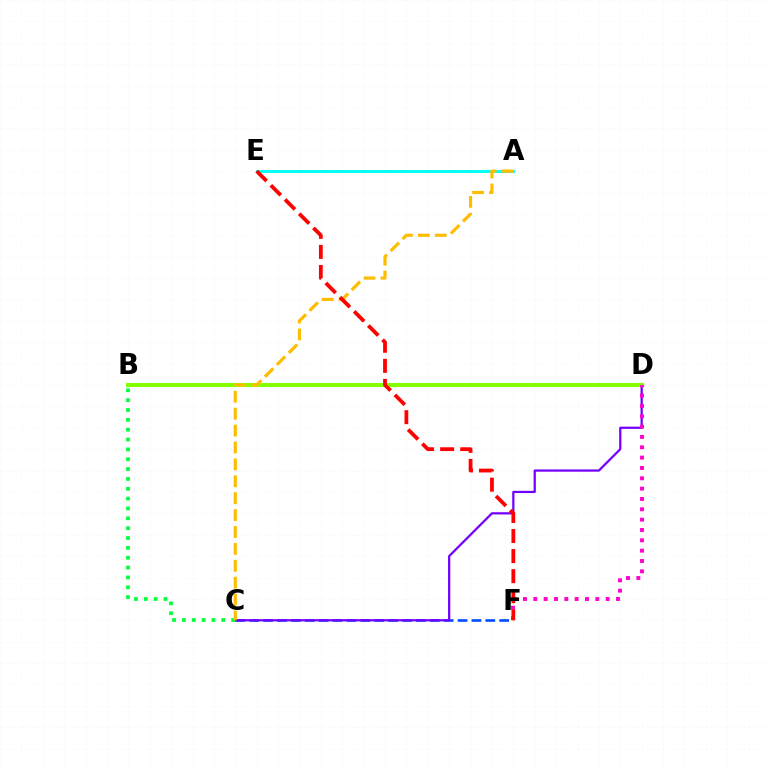{('C', 'F'): [{'color': '#004bff', 'line_style': 'dashed', 'thickness': 1.89}], ('C', 'D'): [{'color': '#7200ff', 'line_style': 'solid', 'thickness': 1.61}], ('B', 'C'): [{'color': '#00ff39', 'line_style': 'dotted', 'thickness': 2.68}], ('B', 'D'): [{'color': '#84ff00', 'line_style': 'solid', 'thickness': 2.95}], ('A', 'E'): [{'color': '#00fff6', 'line_style': 'solid', 'thickness': 2.11}], ('A', 'C'): [{'color': '#ffbd00', 'line_style': 'dashed', 'thickness': 2.3}], ('D', 'F'): [{'color': '#ff00cf', 'line_style': 'dotted', 'thickness': 2.81}], ('E', 'F'): [{'color': '#ff0000', 'line_style': 'dashed', 'thickness': 2.73}]}